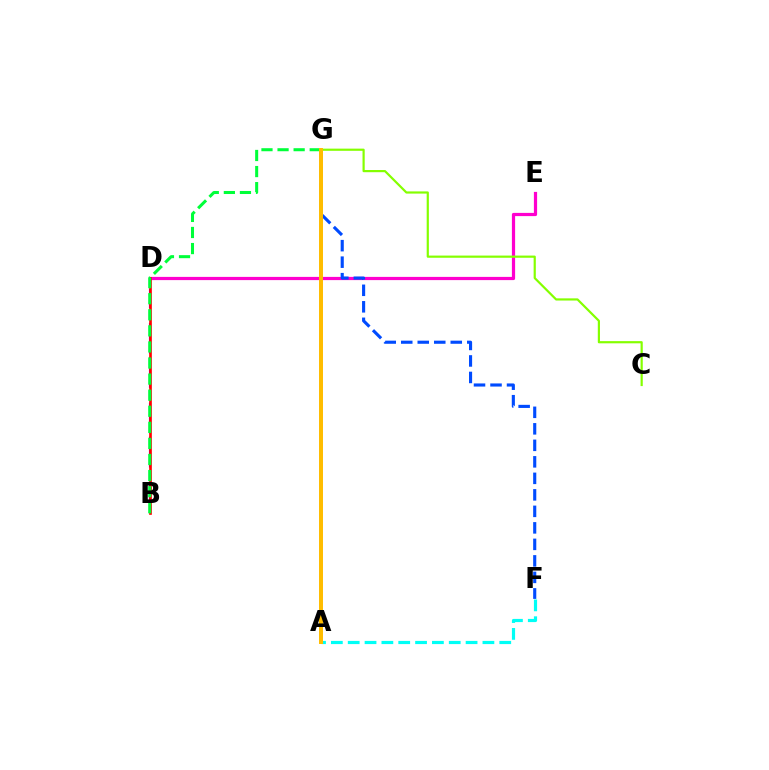{('D', 'E'): [{'color': '#ff00cf', 'line_style': 'solid', 'thickness': 2.31}], ('F', 'G'): [{'color': '#004bff', 'line_style': 'dashed', 'thickness': 2.24}], ('B', 'D'): [{'color': '#7200ff', 'line_style': 'dashed', 'thickness': 1.55}, {'color': '#ff0000', 'line_style': 'solid', 'thickness': 1.91}], ('C', 'G'): [{'color': '#84ff00', 'line_style': 'solid', 'thickness': 1.57}], ('B', 'G'): [{'color': '#00ff39', 'line_style': 'dashed', 'thickness': 2.18}], ('A', 'F'): [{'color': '#00fff6', 'line_style': 'dashed', 'thickness': 2.29}], ('A', 'G'): [{'color': '#ffbd00', 'line_style': 'solid', 'thickness': 2.87}]}